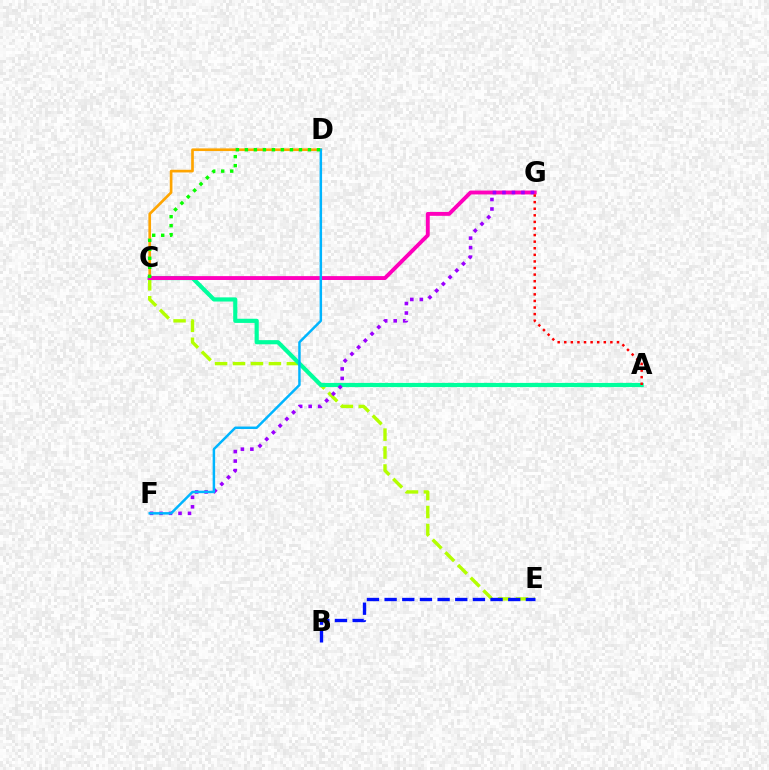{('C', 'D'): [{'color': '#ffa500', 'line_style': 'solid', 'thickness': 1.92}, {'color': '#08ff00', 'line_style': 'dotted', 'thickness': 2.45}], ('C', 'E'): [{'color': '#b3ff00', 'line_style': 'dashed', 'thickness': 2.44}], ('A', 'C'): [{'color': '#00ff9d', 'line_style': 'solid', 'thickness': 2.99}], ('B', 'E'): [{'color': '#0010ff', 'line_style': 'dashed', 'thickness': 2.4}], ('C', 'G'): [{'color': '#ff00bd', 'line_style': 'solid', 'thickness': 2.8}], ('F', 'G'): [{'color': '#9b00ff', 'line_style': 'dotted', 'thickness': 2.58}], ('D', 'F'): [{'color': '#00b5ff', 'line_style': 'solid', 'thickness': 1.79}], ('A', 'G'): [{'color': '#ff0000', 'line_style': 'dotted', 'thickness': 1.79}]}